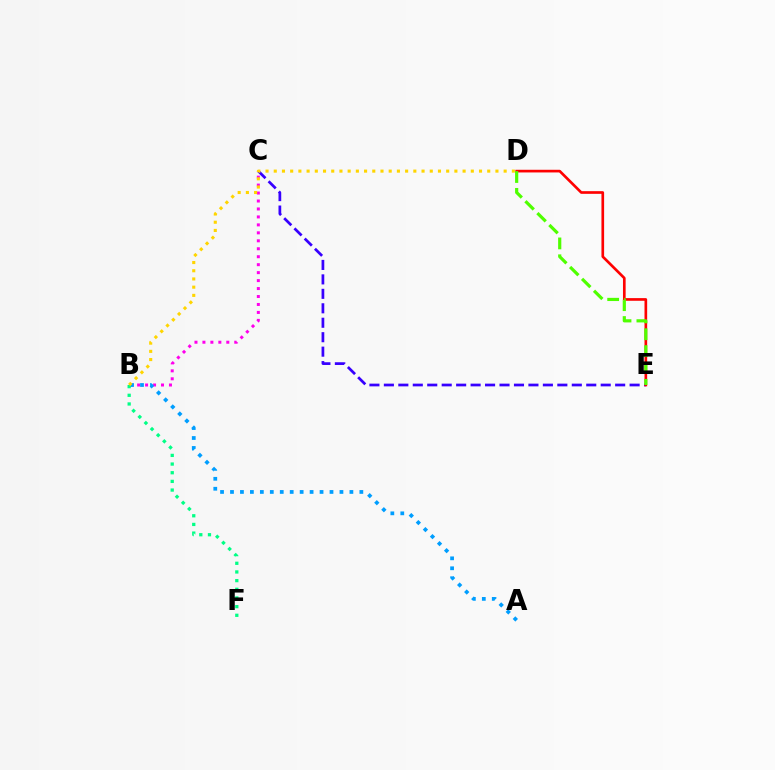{('B', 'C'): [{'color': '#ff00ed', 'line_style': 'dotted', 'thickness': 2.16}], ('A', 'B'): [{'color': '#009eff', 'line_style': 'dotted', 'thickness': 2.7}], ('B', 'F'): [{'color': '#00ff86', 'line_style': 'dotted', 'thickness': 2.35}], ('C', 'E'): [{'color': '#3700ff', 'line_style': 'dashed', 'thickness': 1.96}], ('B', 'D'): [{'color': '#ffd500', 'line_style': 'dotted', 'thickness': 2.23}], ('D', 'E'): [{'color': '#ff0000', 'line_style': 'solid', 'thickness': 1.92}, {'color': '#4fff00', 'line_style': 'dashed', 'thickness': 2.29}]}